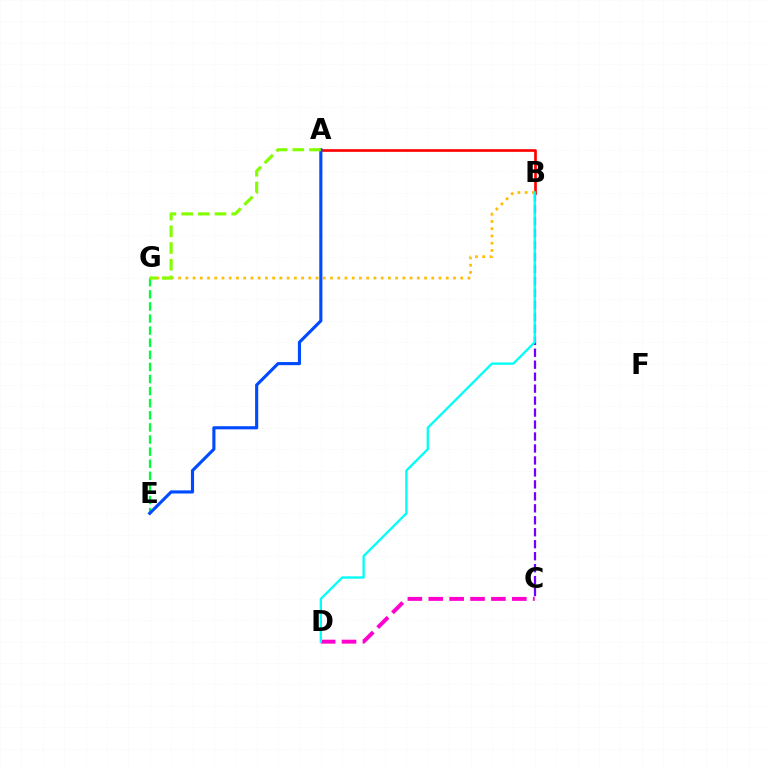{('C', 'D'): [{'color': '#ff00cf', 'line_style': 'dashed', 'thickness': 2.84}], ('E', 'G'): [{'color': '#00ff39', 'line_style': 'dashed', 'thickness': 1.64}], ('B', 'C'): [{'color': '#7200ff', 'line_style': 'dashed', 'thickness': 1.63}], ('A', 'B'): [{'color': '#ff0000', 'line_style': 'solid', 'thickness': 1.91}], ('B', 'G'): [{'color': '#ffbd00', 'line_style': 'dotted', 'thickness': 1.97}], ('A', 'E'): [{'color': '#004bff', 'line_style': 'solid', 'thickness': 2.25}], ('A', 'G'): [{'color': '#84ff00', 'line_style': 'dashed', 'thickness': 2.27}], ('B', 'D'): [{'color': '#00fff6', 'line_style': 'solid', 'thickness': 1.68}]}